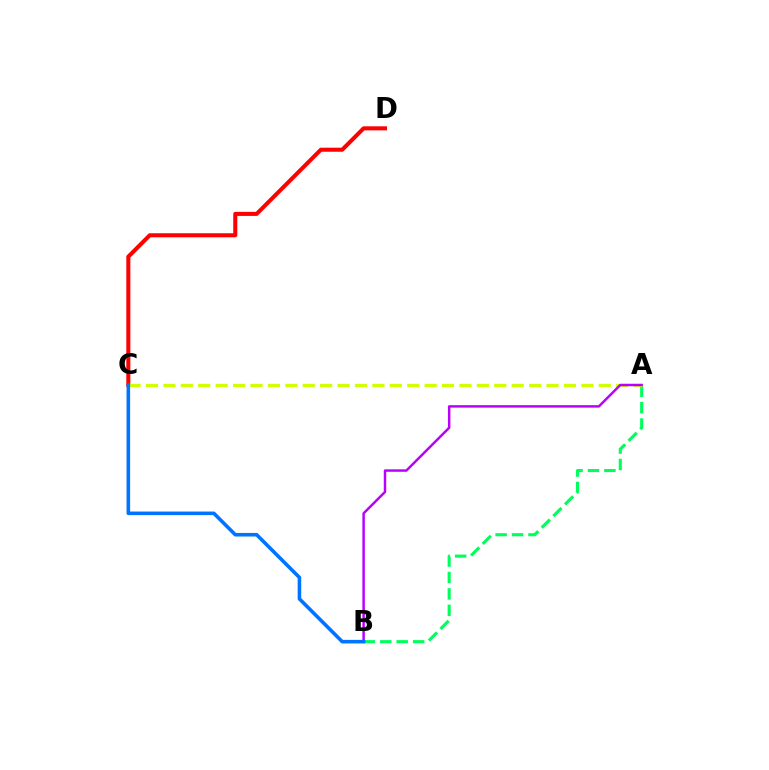{('A', 'B'): [{'color': '#00ff5c', 'line_style': 'dashed', 'thickness': 2.23}, {'color': '#b900ff', 'line_style': 'solid', 'thickness': 1.78}], ('C', 'D'): [{'color': '#ff0000', 'line_style': 'solid', 'thickness': 2.92}], ('A', 'C'): [{'color': '#d1ff00', 'line_style': 'dashed', 'thickness': 2.37}], ('B', 'C'): [{'color': '#0074ff', 'line_style': 'solid', 'thickness': 2.58}]}